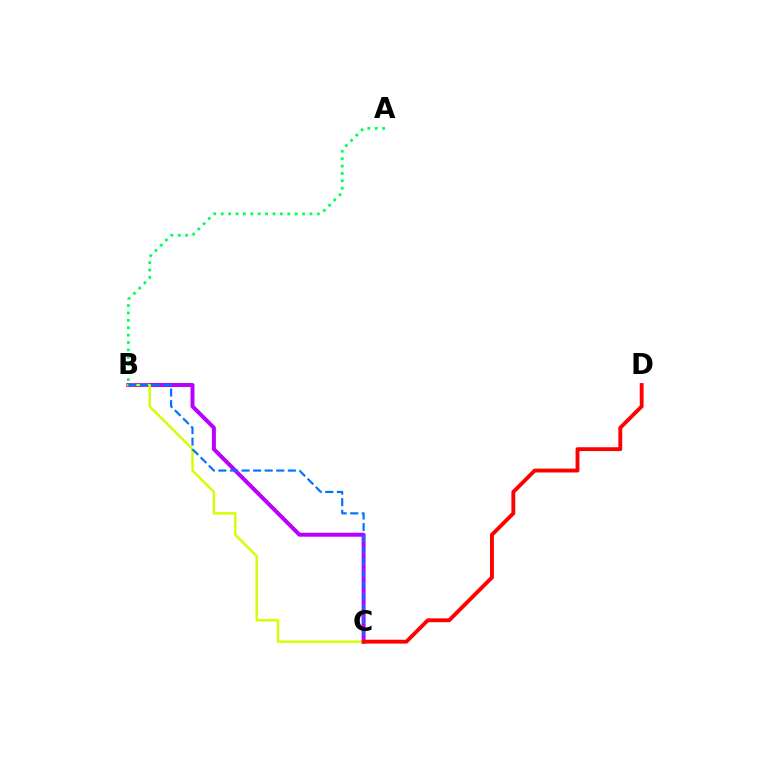{('A', 'B'): [{'color': '#00ff5c', 'line_style': 'dotted', 'thickness': 2.01}], ('B', 'C'): [{'color': '#b900ff', 'line_style': 'solid', 'thickness': 2.87}, {'color': '#d1ff00', 'line_style': 'solid', 'thickness': 1.74}, {'color': '#0074ff', 'line_style': 'dashed', 'thickness': 1.57}], ('C', 'D'): [{'color': '#ff0000', 'line_style': 'solid', 'thickness': 2.78}]}